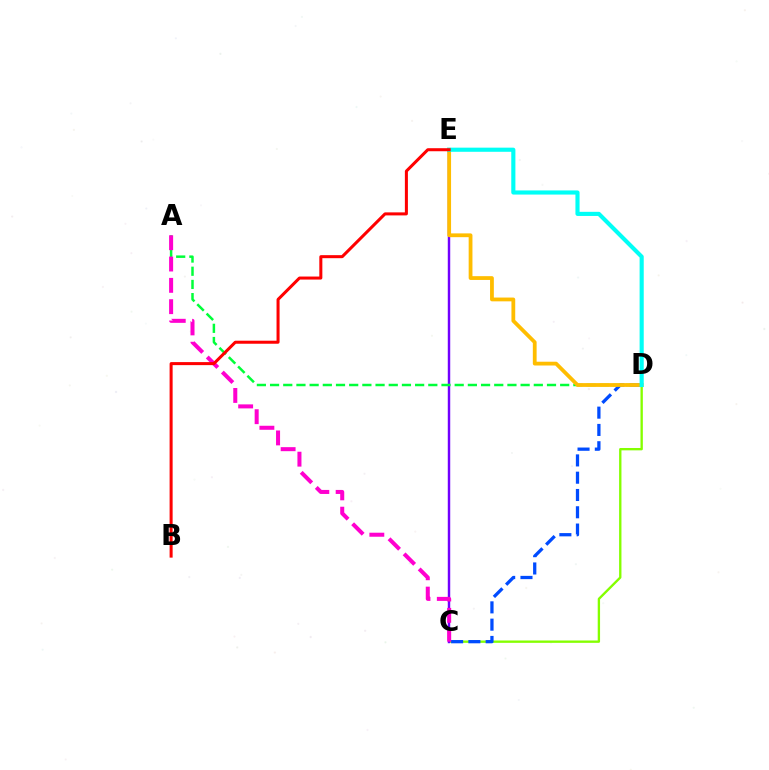{('C', 'D'): [{'color': '#84ff00', 'line_style': 'solid', 'thickness': 1.69}, {'color': '#004bff', 'line_style': 'dashed', 'thickness': 2.35}], ('C', 'E'): [{'color': '#7200ff', 'line_style': 'solid', 'thickness': 1.76}], ('A', 'D'): [{'color': '#00ff39', 'line_style': 'dashed', 'thickness': 1.79}], ('D', 'E'): [{'color': '#ffbd00', 'line_style': 'solid', 'thickness': 2.73}, {'color': '#00fff6', 'line_style': 'solid', 'thickness': 2.97}], ('A', 'C'): [{'color': '#ff00cf', 'line_style': 'dashed', 'thickness': 2.9}], ('B', 'E'): [{'color': '#ff0000', 'line_style': 'solid', 'thickness': 2.18}]}